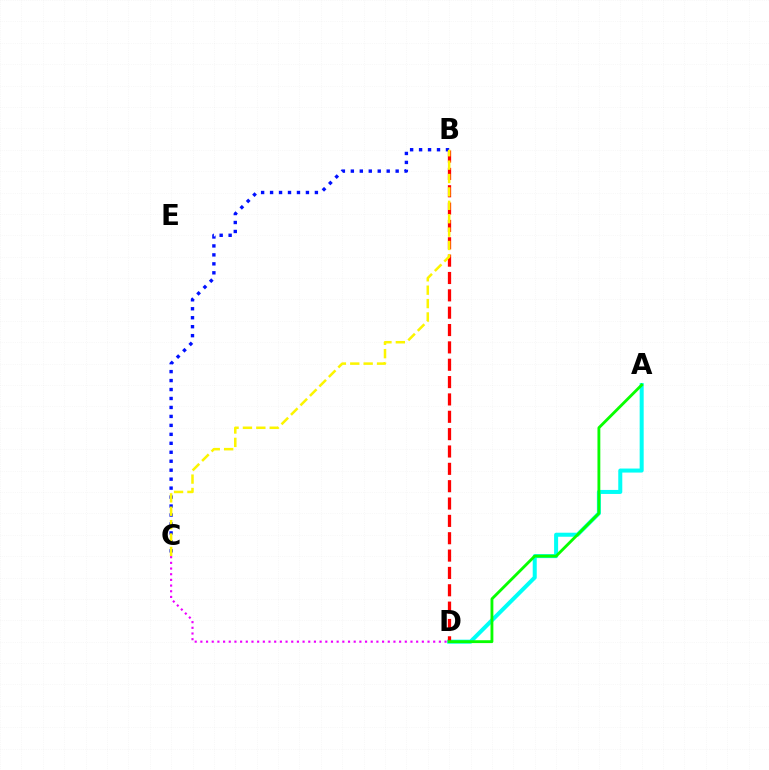{('A', 'D'): [{'color': '#00fff6', 'line_style': 'solid', 'thickness': 2.9}, {'color': '#08ff00', 'line_style': 'solid', 'thickness': 2.05}], ('B', 'D'): [{'color': '#ff0000', 'line_style': 'dashed', 'thickness': 2.36}], ('B', 'C'): [{'color': '#0010ff', 'line_style': 'dotted', 'thickness': 2.44}, {'color': '#fcf500', 'line_style': 'dashed', 'thickness': 1.82}], ('C', 'D'): [{'color': '#ee00ff', 'line_style': 'dotted', 'thickness': 1.54}]}